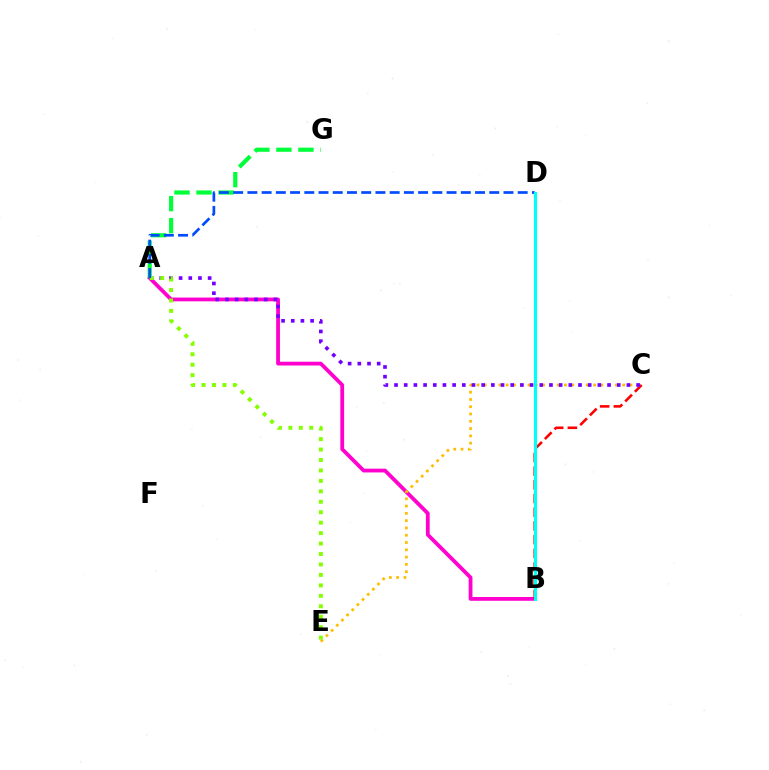{('A', 'B'): [{'color': '#ff00cf', 'line_style': 'solid', 'thickness': 2.73}], ('A', 'G'): [{'color': '#00ff39', 'line_style': 'dashed', 'thickness': 2.99}], ('B', 'C'): [{'color': '#ff0000', 'line_style': 'dashed', 'thickness': 1.86}], ('C', 'E'): [{'color': '#ffbd00', 'line_style': 'dotted', 'thickness': 1.98}], ('A', 'C'): [{'color': '#7200ff', 'line_style': 'dotted', 'thickness': 2.63}], ('A', 'E'): [{'color': '#84ff00', 'line_style': 'dotted', 'thickness': 2.84}], ('A', 'D'): [{'color': '#004bff', 'line_style': 'dashed', 'thickness': 1.93}], ('B', 'D'): [{'color': '#00fff6', 'line_style': 'solid', 'thickness': 2.25}]}